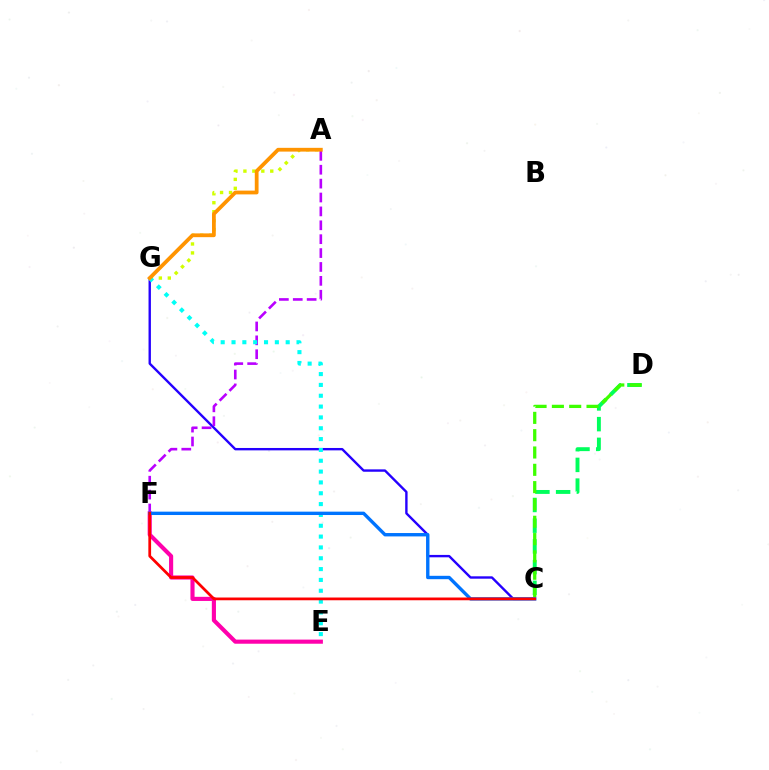{('C', 'D'): [{'color': '#00ff5c', 'line_style': 'dashed', 'thickness': 2.81}, {'color': '#3dff00', 'line_style': 'dashed', 'thickness': 2.35}], ('C', 'G'): [{'color': '#2500ff', 'line_style': 'solid', 'thickness': 1.72}], ('A', 'F'): [{'color': '#b900ff', 'line_style': 'dashed', 'thickness': 1.89}], ('A', 'G'): [{'color': '#d1ff00', 'line_style': 'dotted', 'thickness': 2.43}, {'color': '#ff9400', 'line_style': 'solid', 'thickness': 2.71}], ('E', 'G'): [{'color': '#00fff6', 'line_style': 'dotted', 'thickness': 2.94}], ('E', 'F'): [{'color': '#ff00ac', 'line_style': 'solid', 'thickness': 2.97}], ('C', 'F'): [{'color': '#0074ff', 'line_style': 'solid', 'thickness': 2.43}, {'color': '#ff0000', 'line_style': 'solid', 'thickness': 1.98}]}